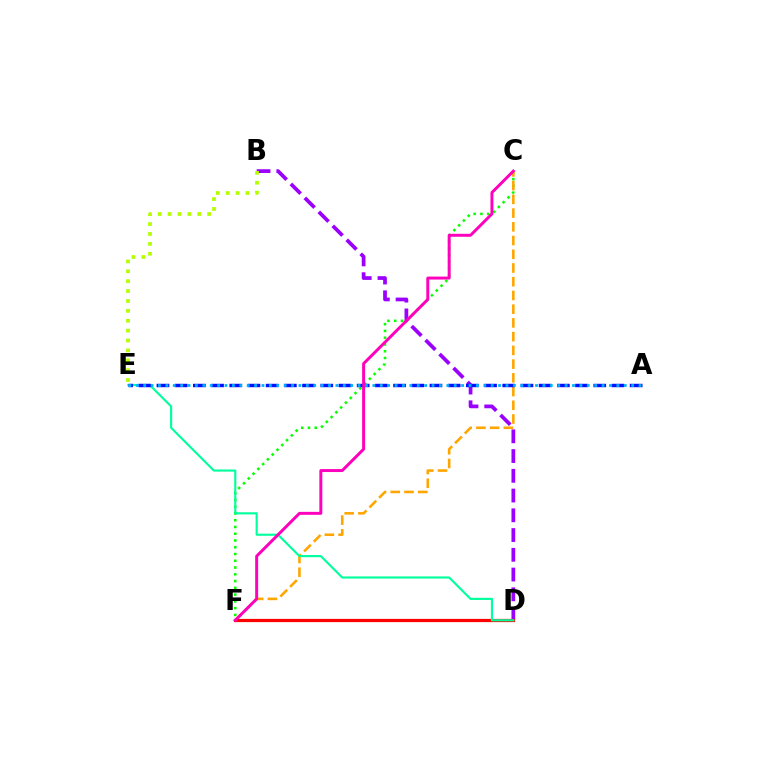{('B', 'D'): [{'color': '#9b00ff', 'line_style': 'dashed', 'thickness': 2.68}], ('C', 'F'): [{'color': '#08ff00', 'line_style': 'dotted', 'thickness': 1.84}, {'color': '#ffa500', 'line_style': 'dashed', 'thickness': 1.87}, {'color': '#ff00bd', 'line_style': 'solid', 'thickness': 2.13}], ('D', 'F'): [{'color': '#ff0000', 'line_style': 'solid', 'thickness': 2.32}], ('D', 'E'): [{'color': '#00ff9d', 'line_style': 'solid', 'thickness': 1.54}], ('A', 'E'): [{'color': '#0010ff', 'line_style': 'dashed', 'thickness': 2.47}, {'color': '#00b5ff', 'line_style': 'dotted', 'thickness': 2.01}], ('B', 'E'): [{'color': '#b3ff00', 'line_style': 'dotted', 'thickness': 2.69}]}